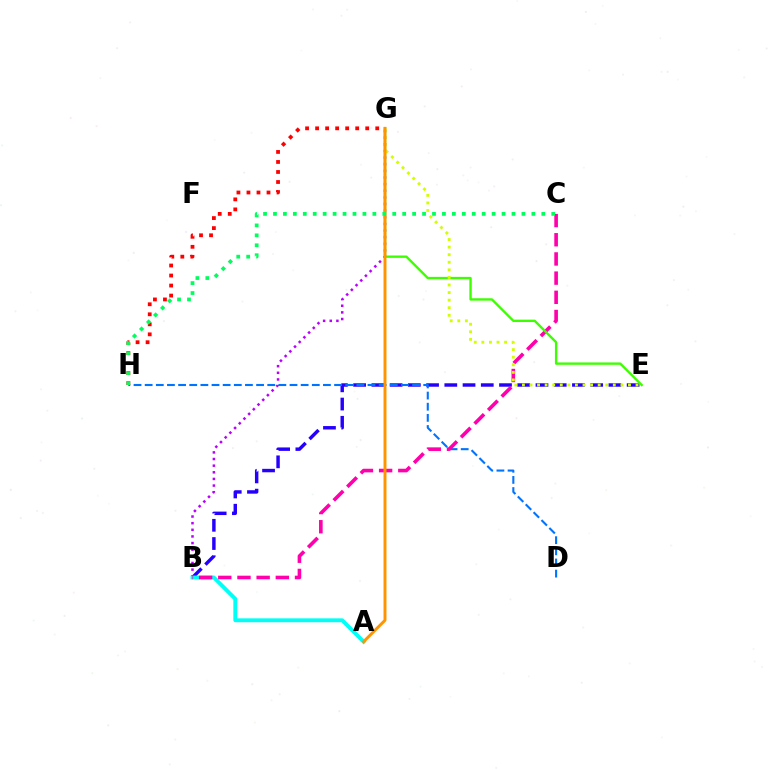{('B', 'G'): [{'color': '#b900ff', 'line_style': 'dotted', 'thickness': 1.8}], ('B', 'E'): [{'color': '#2500ff', 'line_style': 'dashed', 'thickness': 2.48}], ('D', 'H'): [{'color': '#0074ff', 'line_style': 'dashed', 'thickness': 1.51}], ('A', 'B'): [{'color': '#00fff6', 'line_style': 'solid', 'thickness': 2.78}], ('B', 'C'): [{'color': '#ff00ac', 'line_style': 'dashed', 'thickness': 2.61}], ('G', 'H'): [{'color': '#ff0000', 'line_style': 'dotted', 'thickness': 2.72}], ('E', 'G'): [{'color': '#3dff00', 'line_style': 'solid', 'thickness': 1.7}, {'color': '#d1ff00', 'line_style': 'dotted', 'thickness': 2.06}], ('A', 'G'): [{'color': '#ff9400', 'line_style': 'solid', 'thickness': 2.12}], ('C', 'H'): [{'color': '#00ff5c', 'line_style': 'dotted', 'thickness': 2.7}]}